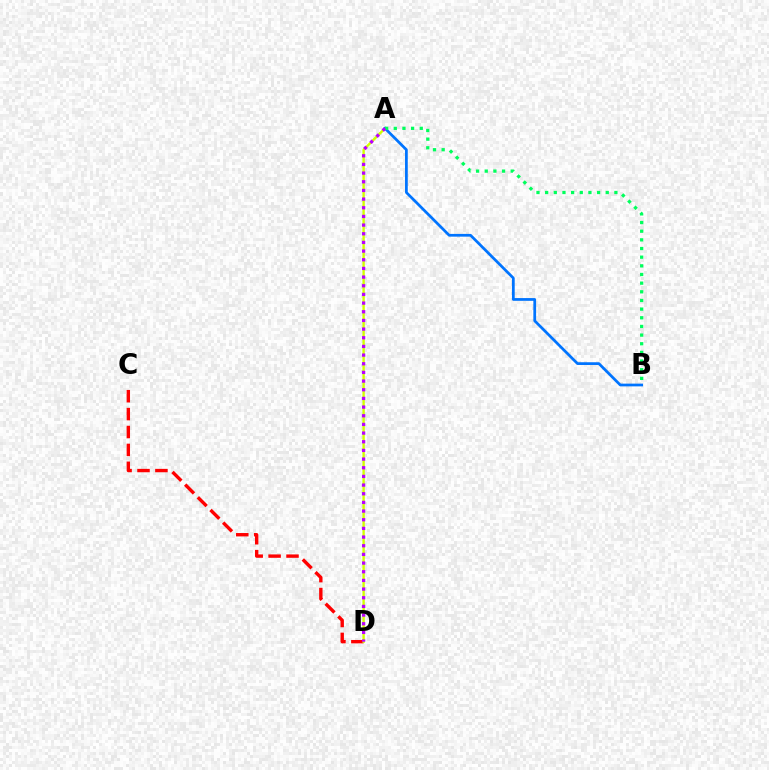{('C', 'D'): [{'color': '#ff0000', 'line_style': 'dashed', 'thickness': 2.43}], ('A', 'D'): [{'color': '#d1ff00', 'line_style': 'solid', 'thickness': 1.71}, {'color': '#b900ff', 'line_style': 'dotted', 'thickness': 2.35}], ('A', 'B'): [{'color': '#0074ff', 'line_style': 'solid', 'thickness': 1.97}, {'color': '#00ff5c', 'line_style': 'dotted', 'thickness': 2.35}]}